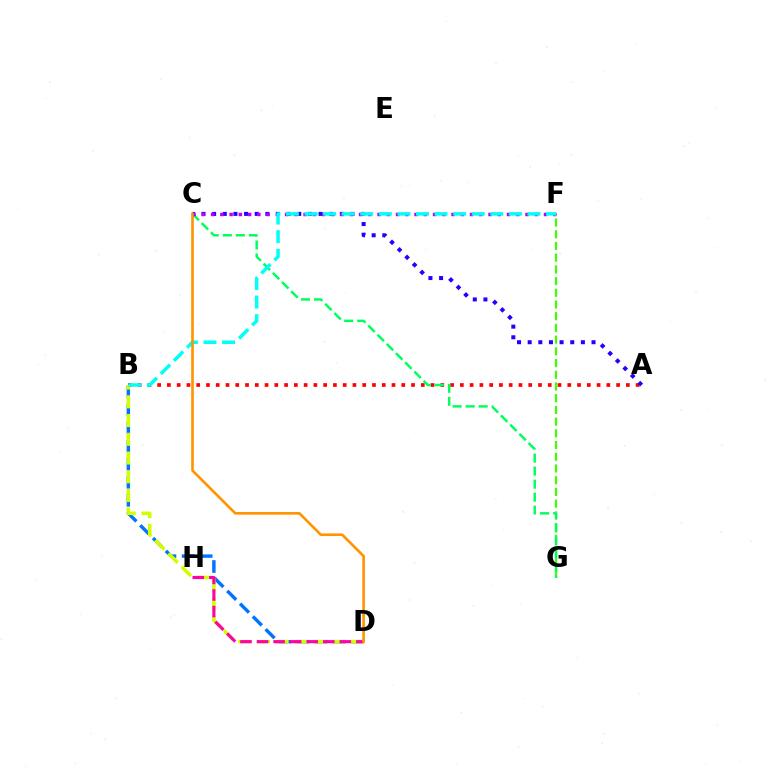{('A', 'B'): [{'color': '#ff0000', 'line_style': 'dotted', 'thickness': 2.65}], ('F', 'G'): [{'color': '#3dff00', 'line_style': 'dashed', 'thickness': 1.59}], ('B', 'D'): [{'color': '#0074ff', 'line_style': 'dashed', 'thickness': 2.46}, {'color': '#d1ff00', 'line_style': 'dashed', 'thickness': 2.55}], ('C', 'G'): [{'color': '#00ff5c', 'line_style': 'dashed', 'thickness': 1.77}], ('A', 'C'): [{'color': '#2500ff', 'line_style': 'dotted', 'thickness': 2.89}], ('D', 'H'): [{'color': '#ff00ac', 'line_style': 'dashed', 'thickness': 2.25}], ('C', 'F'): [{'color': '#b900ff', 'line_style': 'dotted', 'thickness': 2.51}], ('B', 'F'): [{'color': '#00fff6', 'line_style': 'dashed', 'thickness': 2.52}], ('C', 'D'): [{'color': '#ff9400', 'line_style': 'solid', 'thickness': 1.9}]}